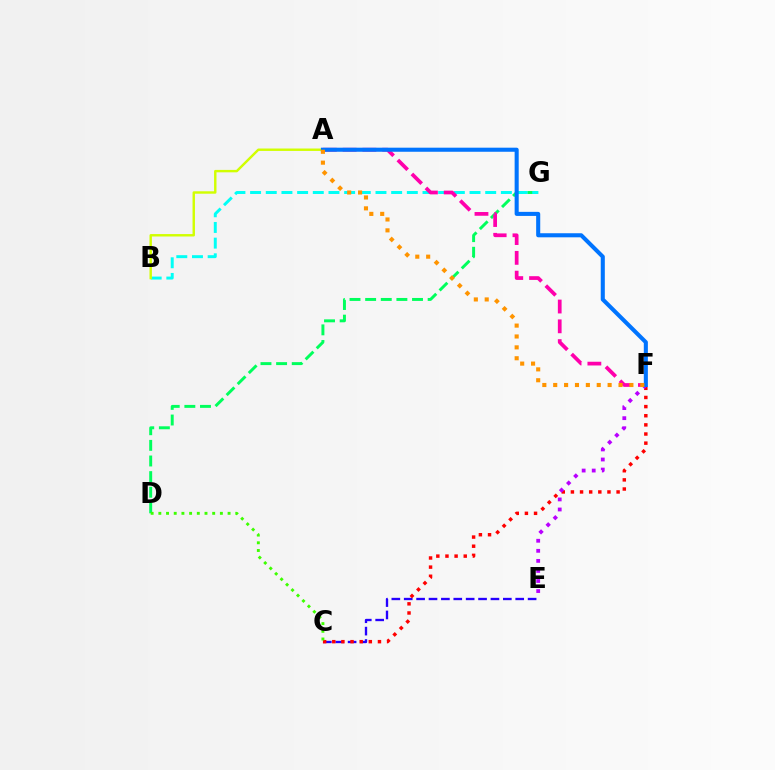{('C', 'E'): [{'color': '#2500ff', 'line_style': 'dashed', 'thickness': 1.68}], ('D', 'G'): [{'color': '#00ff5c', 'line_style': 'dashed', 'thickness': 2.12}], ('C', 'F'): [{'color': '#ff0000', 'line_style': 'dotted', 'thickness': 2.48}], ('B', 'G'): [{'color': '#00fff6', 'line_style': 'dashed', 'thickness': 2.13}], ('E', 'F'): [{'color': '#b900ff', 'line_style': 'dotted', 'thickness': 2.73}], ('C', 'D'): [{'color': '#3dff00', 'line_style': 'dotted', 'thickness': 2.09}], ('A', 'B'): [{'color': '#d1ff00', 'line_style': 'solid', 'thickness': 1.74}], ('A', 'F'): [{'color': '#ff00ac', 'line_style': 'dashed', 'thickness': 2.69}, {'color': '#0074ff', 'line_style': 'solid', 'thickness': 2.93}, {'color': '#ff9400', 'line_style': 'dotted', 'thickness': 2.96}]}